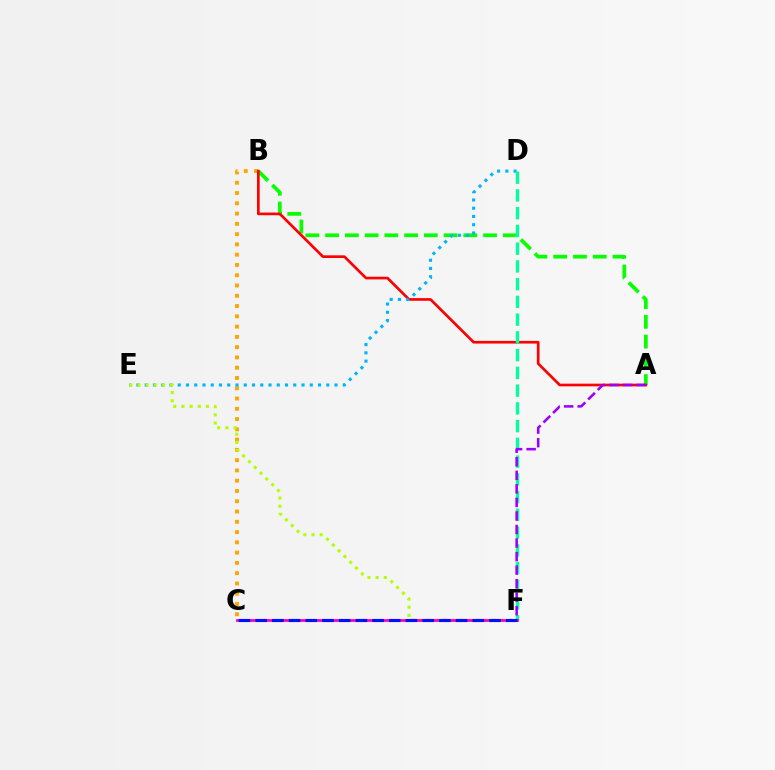{('A', 'B'): [{'color': '#08ff00', 'line_style': 'dashed', 'thickness': 2.68}, {'color': '#ff0000', 'line_style': 'solid', 'thickness': 1.93}], ('B', 'C'): [{'color': '#ffa500', 'line_style': 'dotted', 'thickness': 2.79}], ('D', 'E'): [{'color': '#00b5ff', 'line_style': 'dotted', 'thickness': 2.24}], ('D', 'F'): [{'color': '#00ff9d', 'line_style': 'dashed', 'thickness': 2.41}], ('E', 'F'): [{'color': '#b3ff00', 'line_style': 'dotted', 'thickness': 2.22}], ('A', 'F'): [{'color': '#9b00ff', 'line_style': 'dashed', 'thickness': 1.84}], ('C', 'F'): [{'color': '#ff00bd', 'line_style': 'solid', 'thickness': 2.01}, {'color': '#0010ff', 'line_style': 'dashed', 'thickness': 2.27}]}